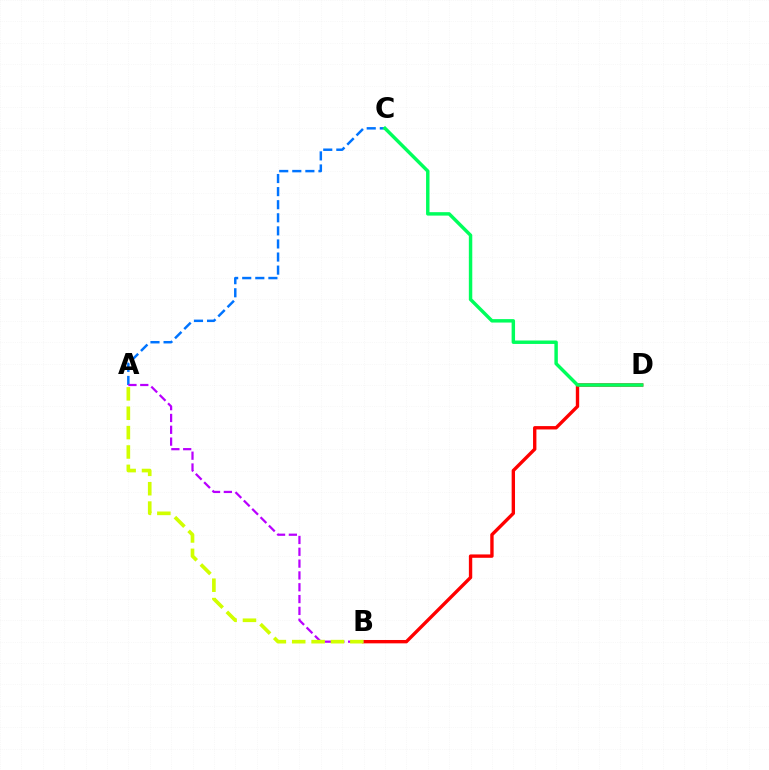{('B', 'D'): [{'color': '#ff0000', 'line_style': 'solid', 'thickness': 2.42}], ('A', 'C'): [{'color': '#0074ff', 'line_style': 'dashed', 'thickness': 1.78}], ('A', 'B'): [{'color': '#b900ff', 'line_style': 'dashed', 'thickness': 1.61}, {'color': '#d1ff00', 'line_style': 'dashed', 'thickness': 2.63}], ('C', 'D'): [{'color': '#00ff5c', 'line_style': 'solid', 'thickness': 2.48}]}